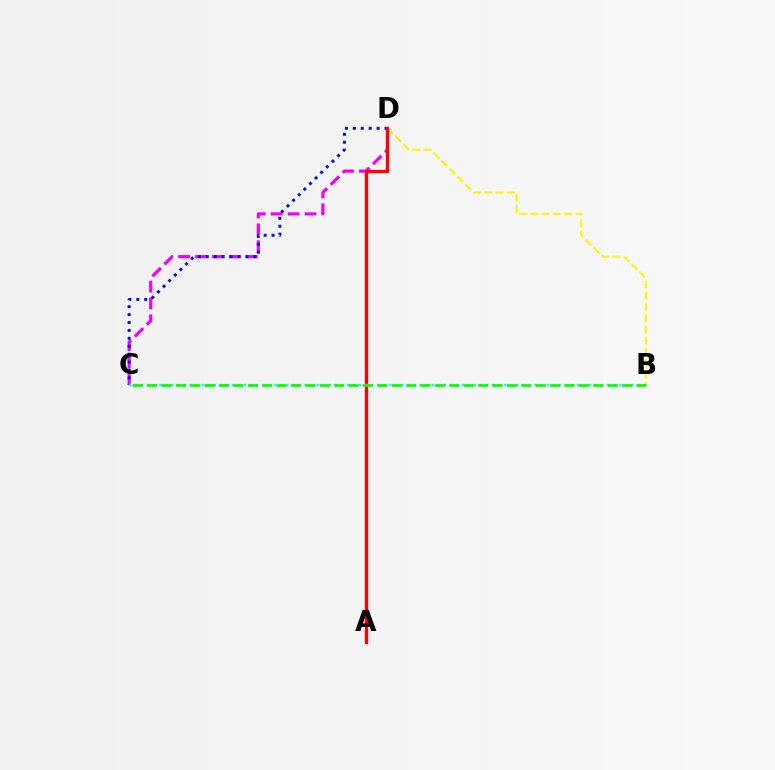{('B', 'D'): [{'color': '#fcf500', 'line_style': 'dashed', 'thickness': 1.52}], ('C', 'D'): [{'color': '#ee00ff', 'line_style': 'dashed', 'thickness': 2.3}, {'color': '#0010ff', 'line_style': 'dotted', 'thickness': 2.15}], ('A', 'D'): [{'color': '#ff0000', 'line_style': 'solid', 'thickness': 2.39}], ('B', 'C'): [{'color': '#00fff6', 'line_style': 'dotted', 'thickness': 1.64}, {'color': '#08ff00', 'line_style': 'dashed', 'thickness': 1.96}]}